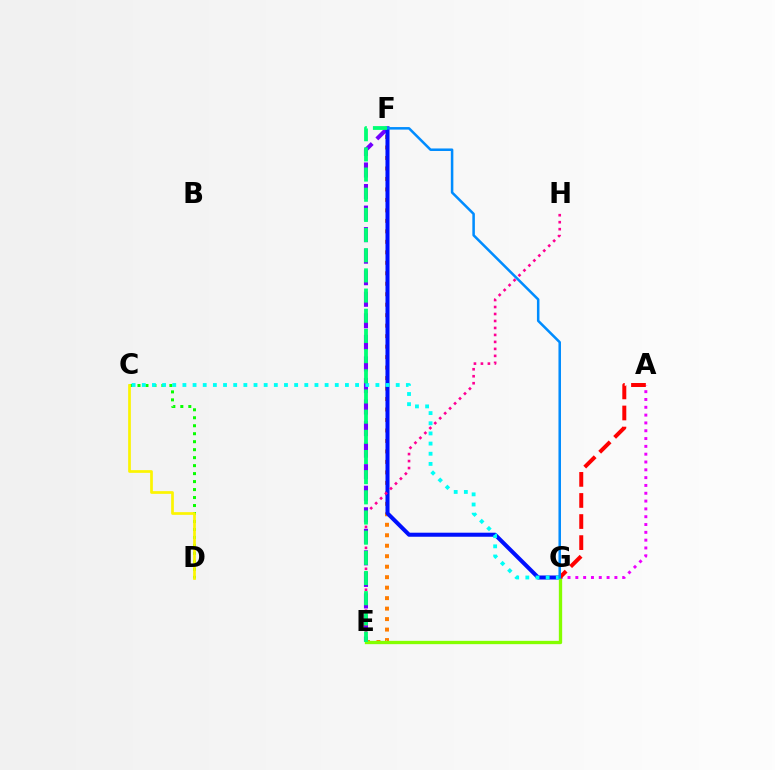{('E', 'F'): [{'color': '#7200ff', 'line_style': 'dashed', 'thickness': 2.93}, {'color': '#ff7c00', 'line_style': 'dotted', 'thickness': 2.85}, {'color': '#00ff74', 'line_style': 'dashed', 'thickness': 2.74}], ('A', 'G'): [{'color': '#ee00ff', 'line_style': 'dotted', 'thickness': 2.12}, {'color': '#ff0000', 'line_style': 'dashed', 'thickness': 2.86}], ('F', 'G'): [{'color': '#0010ff', 'line_style': 'solid', 'thickness': 2.91}, {'color': '#008cff', 'line_style': 'solid', 'thickness': 1.82}], ('E', 'G'): [{'color': '#84ff00', 'line_style': 'solid', 'thickness': 2.39}], ('C', 'D'): [{'color': '#08ff00', 'line_style': 'dotted', 'thickness': 2.17}, {'color': '#fcf500', 'line_style': 'solid', 'thickness': 1.95}], ('E', 'H'): [{'color': '#ff0094', 'line_style': 'dotted', 'thickness': 1.9}], ('C', 'G'): [{'color': '#00fff6', 'line_style': 'dotted', 'thickness': 2.76}]}